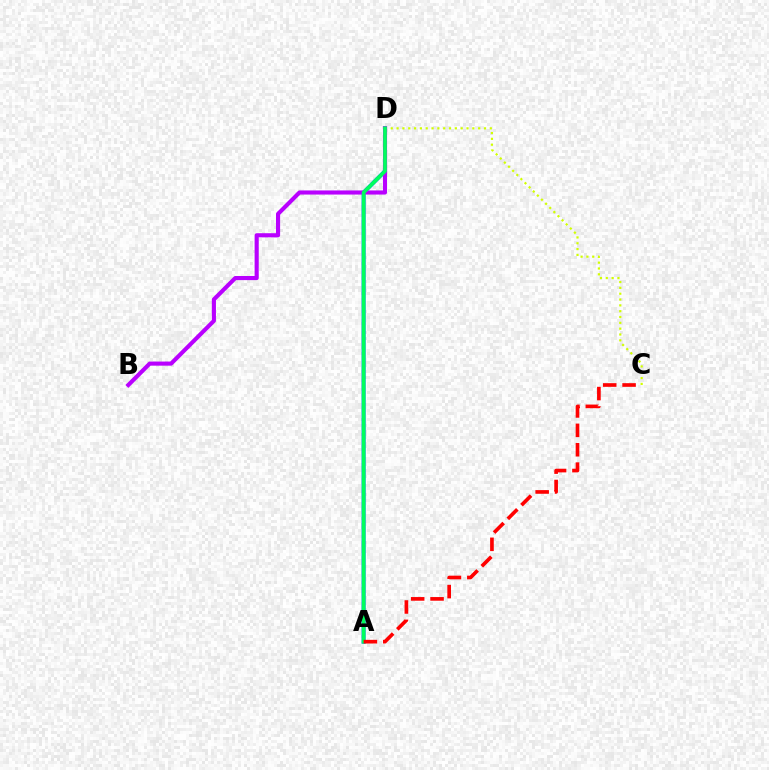{('C', 'D'): [{'color': '#d1ff00', 'line_style': 'dotted', 'thickness': 1.58}], ('A', 'D'): [{'color': '#0074ff', 'line_style': 'solid', 'thickness': 2.85}, {'color': '#00ff5c', 'line_style': 'solid', 'thickness': 2.65}], ('B', 'D'): [{'color': '#b900ff', 'line_style': 'solid', 'thickness': 2.96}], ('A', 'C'): [{'color': '#ff0000', 'line_style': 'dashed', 'thickness': 2.63}]}